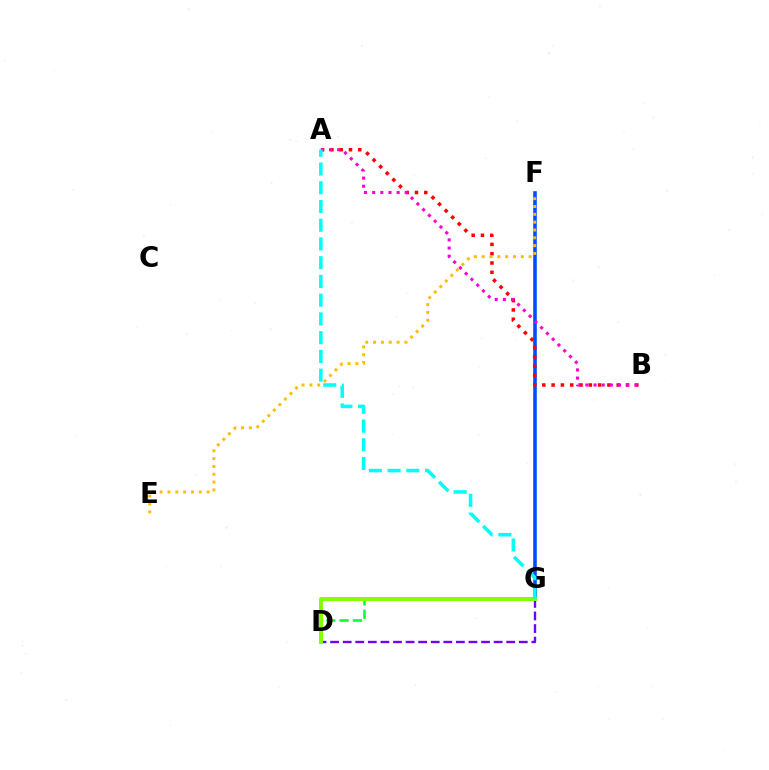{('F', 'G'): [{'color': '#004bff', 'line_style': 'solid', 'thickness': 2.58}], ('D', 'G'): [{'color': '#7200ff', 'line_style': 'dashed', 'thickness': 1.71}, {'color': '#00ff39', 'line_style': 'dashed', 'thickness': 1.81}, {'color': '#84ff00', 'line_style': 'solid', 'thickness': 2.87}], ('A', 'B'): [{'color': '#ff0000', 'line_style': 'dotted', 'thickness': 2.53}, {'color': '#ff00cf', 'line_style': 'dotted', 'thickness': 2.22}], ('E', 'F'): [{'color': '#ffbd00', 'line_style': 'dotted', 'thickness': 2.13}], ('A', 'G'): [{'color': '#00fff6', 'line_style': 'dashed', 'thickness': 2.55}]}